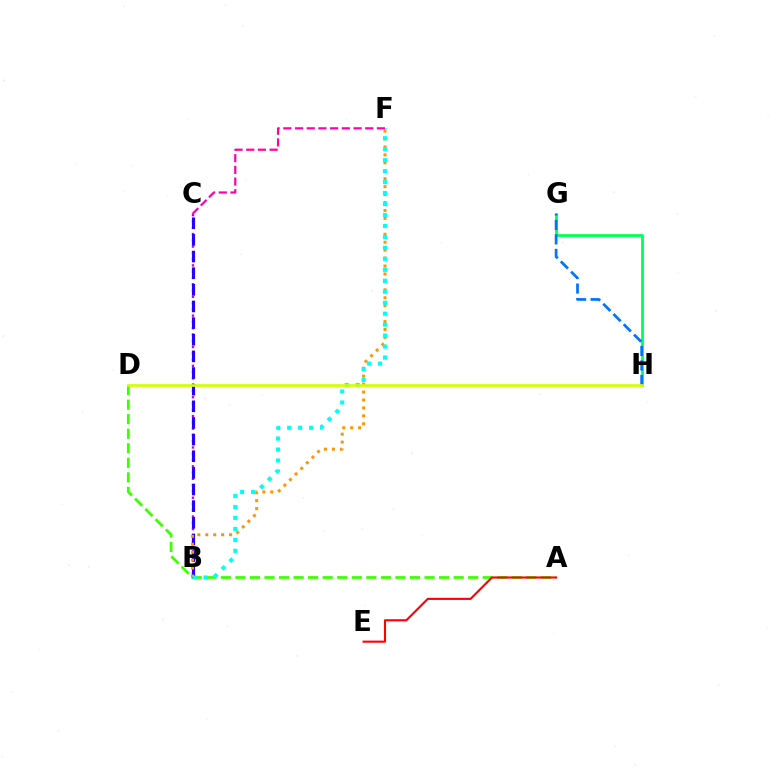{('B', 'C'): [{'color': '#b900ff', 'line_style': 'dotted', 'thickness': 1.71}, {'color': '#2500ff', 'line_style': 'dashed', 'thickness': 2.26}], ('G', 'H'): [{'color': '#00ff5c', 'line_style': 'solid', 'thickness': 2.0}, {'color': '#0074ff', 'line_style': 'dashed', 'thickness': 1.97}], ('A', 'D'): [{'color': '#3dff00', 'line_style': 'dashed', 'thickness': 1.98}], ('B', 'F'): [{'color': '#ff9400', 'line_style': 'dotted', 'thickness': 2.16}, {'color': '#00fff6', 'line_style': 'dotted', 'thickness': 2.98}], ('A', 'E'): [{'color': '#ff0000', 'line_style': 'solid', 'thickness': 1.52}], ('D', 'H'): [{'color': '#d1ff00', 'line_style': 'solid', 'thickness': 1.94}], ('C', 'F'): [{'color': '#ff00ac', 'line_style': 'dashed', 'thickness': 1.59}]}